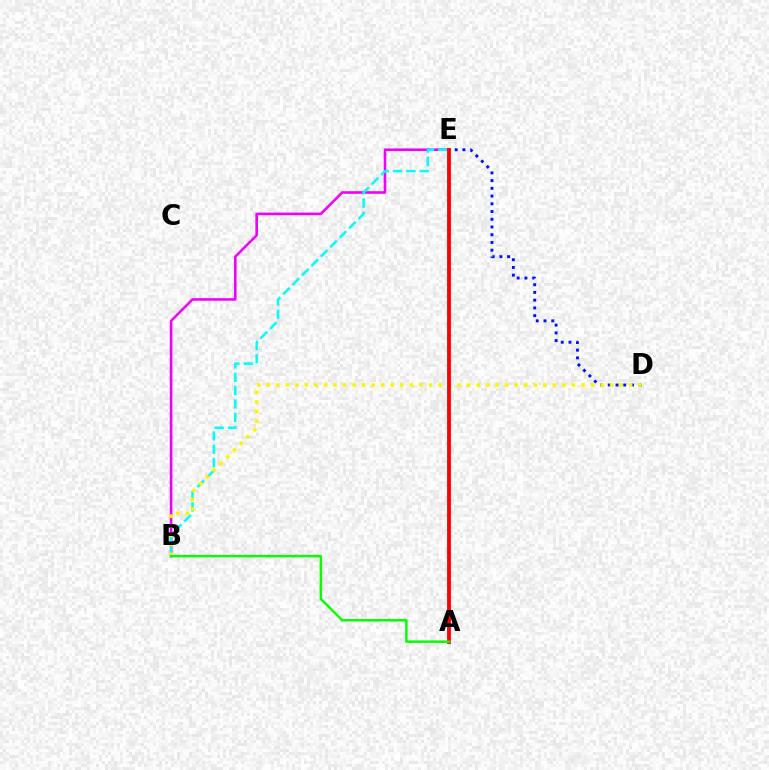{('D', 'E'): [{'color': '#0010ff', 'line_style': 'dotted', 'thickness': 2.1}], ('B', 'E'): [{'color': '#ee00ff', 'line_style': 'solid', 'thickness': 1.88}, {'color': '#00fff6', 'line_style': 'dashed', 'thickness': 1.81}], ('B', 'D'): [{'color': '#fcf500', 'line_style': 'dotted', 'thickness': 2.59}], ('A', 'E'): [{'color': '#ff0000', 'line_style': 'solid', 'thickness': 2.76}], ('A', 'B'): [{'color': '#08ff00', 'line_style': 'solid', 'thickness': 1.79}]}